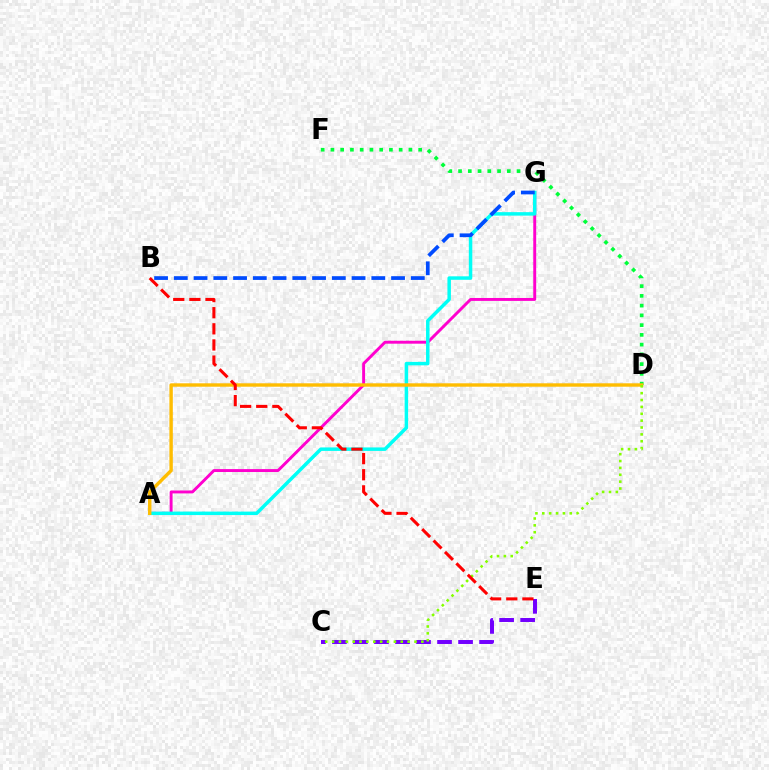{('A', 'G'): [{'color': '#ff00cf', 'line_style': 'solid', 'thickness': 2.1}, {'color': '#00fff6', 'line_style': 'solid', 'thickness': 2.5}], ('D', 'F'): [{'color': '#00ff39', 'line_style': 'dotted', 'thickness': 2.65}], ('C', 'E'): [{'color': '#7200ff', 'line_style': 'dashed', 'thickness': 2.86}], ('B', 'G'): [{'color': '#004bff', 'line_style': 'dashed', 'thickness': 2.68}], ('A', 'D'): [{'color': '#ffbd00', 'line_style': 'solid', 'thickness': 2.45}], ('C', 'D'): [{'color': '#84ff00', 'line_style': 'dotted', 'thickness': 1.87}], ('B', 'E'): [{'color': '#ff0000', 'line_style': 'dashed', 'thickness': 2.19}]}